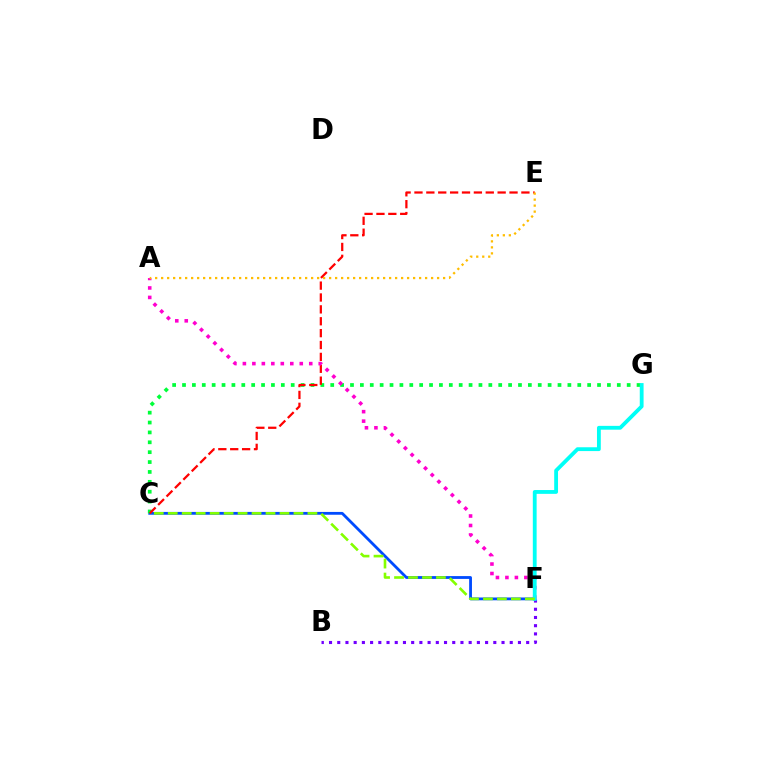{('B', 'F'): [{'color': '#7200ff', 'line_style': 'dotted', 'thickness': 2.23}], ('C', 'F'): [{'color': '#004bff', 'line_style': 'solid', 'thickness': 2.02}, {'color': '#84ff00', 'line_style': 'dashed', 'thickness': 1.9}], ('C', 'G'): [{'color': '#00ff39', 'line_style': 'dotted', 'thickness': 2.68}], ('C', 'E'): [{'color': '#ff0000', 'line_style': 'dashed', 'thickness': 1.61}], ('A', 'F'): [{'color': '#ff00cf', 'line_style': 'dotted', 'thickness': 2.58}], ('F', 'G'): [{'color': '#00fff6', 'line_style': 'solid', 'thickness': 2.75}], ('A', 'E'): [{'color': '#ffbd00', 'line_style': 'dotted', 'thickness': 1.63}]}